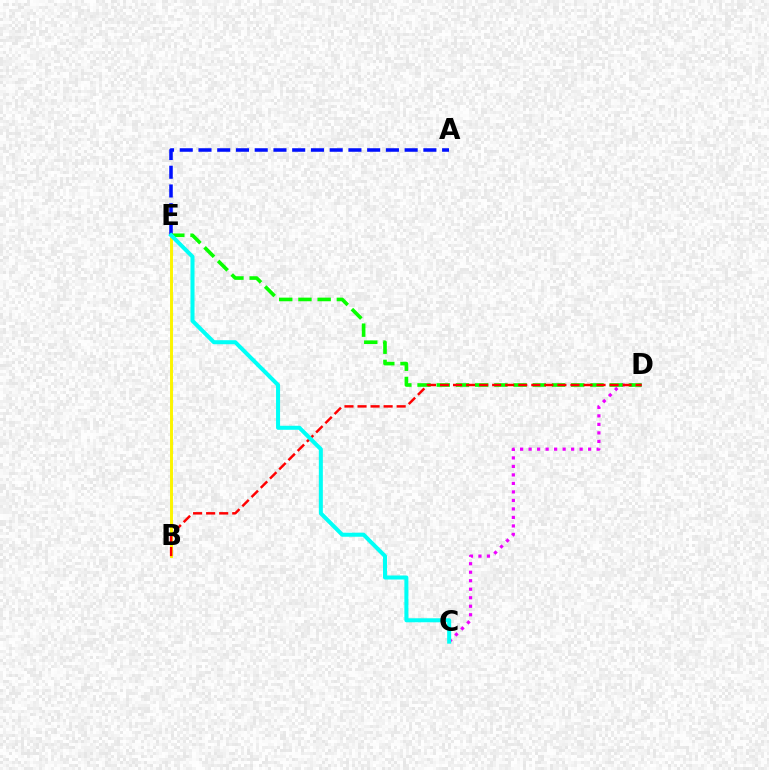{('C', 'D'): [{'color': '#ee00ff', 'line_style': 'dotted', 'thickness': 2.31}], ('B', 'E'): [{'color': '#fcf500', 'line_style': 'solid', 'thickness': 2.12}], ('A', 'E'): [{'color': '#0010ff', 'line_style': 'dashed', 'thickness': 2.55}], ('D', 'E'): [{'color': '#08ff00', 'line_style': 'dashed', 'thickness': 2.61}], ('B', 'D'): [{'color': '#ff0000', 'line_style': 'dashed', 'thickness': 1.77}], ('C', 'E'): [{'color': '#00fff6', 'line_style': 'solid', 'thickness': 2.9}]}